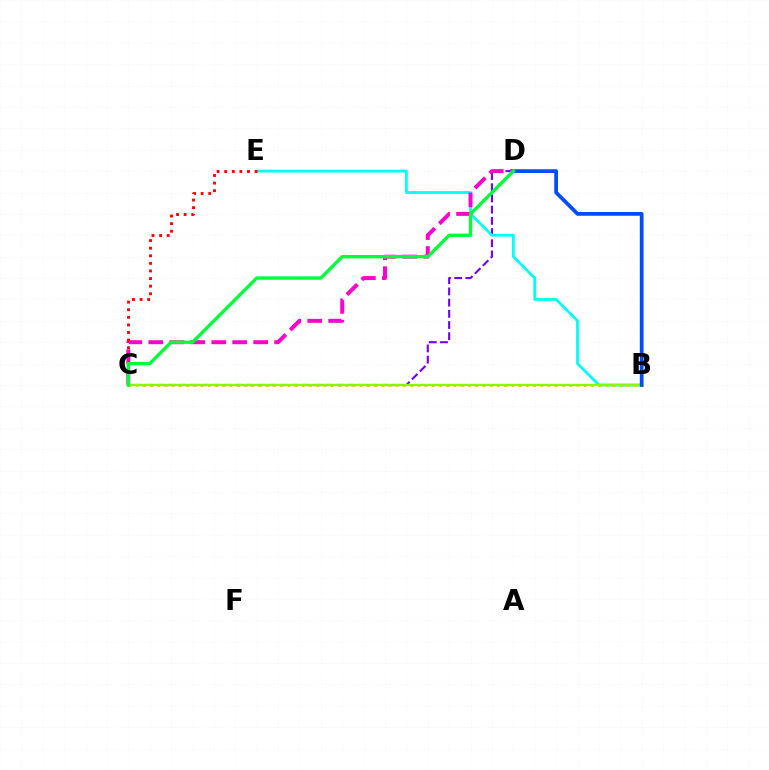{('C', 'D'): [{'color': '#7200ff', 'line_style': 'dashed', 'thickness': 1.52}, {'color': '#ff00cf', 'line_style': 'dashed', 'thickness': 2.85}, {'color': '#00ff39', 'line_style': 'solid', 'thickness': 2.41}], ('B', 'E'): [{'color': '#00fff6', 'line_style': 'solid', 'thickness': 2.01}], ('B', 'C'): [{'color': '#ffbd00', 'line_style': 'dotted', 'thickness': 1.96}, {'color': '#84ff00', 'line_style': 'solid', 'thickness': 1.69}], ('C', 'E'): [{'color': '#ff0000', 'line_style': 'dotted', 'thickness': 2.06}], ('B', 'D'): [{'color': '#004bff', 'line_style': 'solid', 'thickness': 2.69}]}